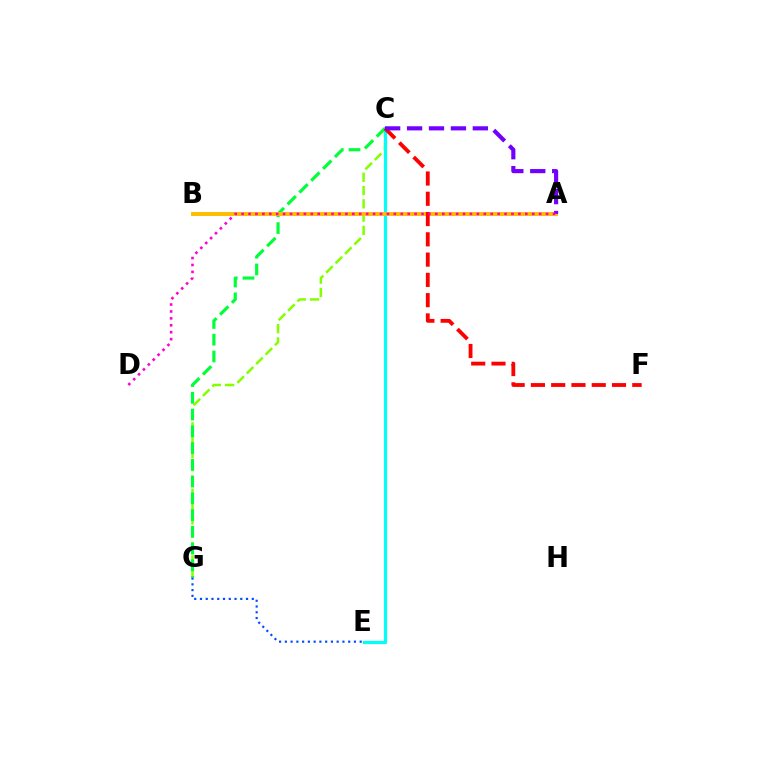{('C', 'G'): [{'color': '#84ff00', 'line_style': 'dashed', 'thickness': 1.81}, {'color': '#00ff39', 'line_style': 'dashed', 'thickness': 2.28}], ('C', 'E'): [{'color': '#00fff6', 'line_style': 'solid', 'thickness': 2.29}], ('A', 'B'): [{'color': '#ffbd00', 'line_style': 'solid', 'thickness': 2.84}], ('E', 'G'): [{'color': '#004bff', 'line_style': 'dotted', 'thickness': 1.56}], ('C', 'F'): [{'color': '#ff0000', 'line_style': 'dashed', 'thickness': 2.75}], ('A', 'C'): [{'color': '#7200ff', 'line_style': 'dashed', 'thickness': 2.98}], ('A', 'D'): [{'color': '#ff00cf', 'line_style': 'dotted', 'thickness': 1.88}]}